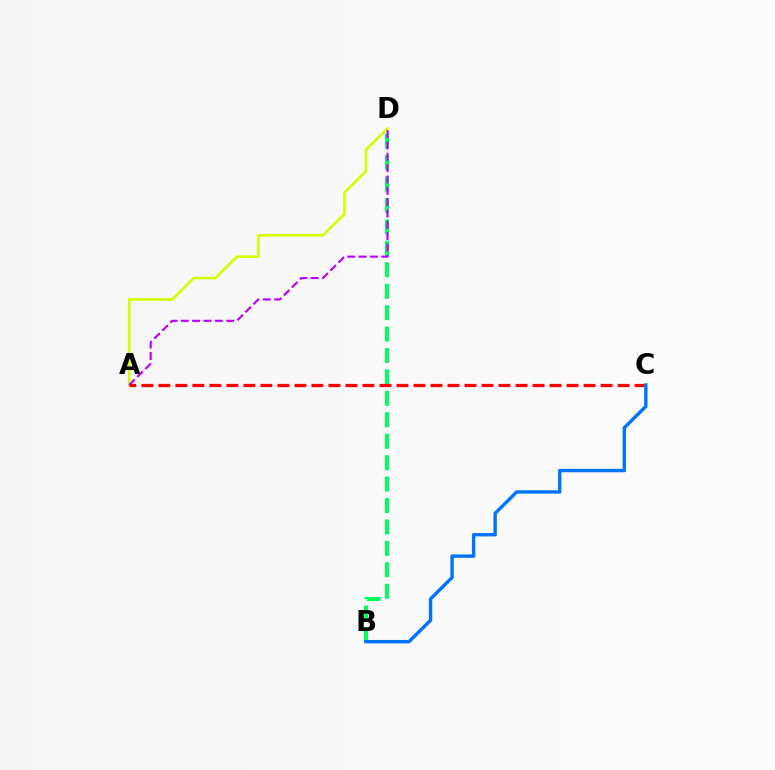{('B', 'D'): [{'color': '#00ff5c', 'line_style': 'dashed', 'thickness': 2.91}], ('A', 'D'): [{'color': '#d1ff00', 'line_style': 'solid', 'thickness': 1.89}, {'color': '#b900ff', 'line_style': 'dashed', 'thickness': 1.54}], ('A', 'C'): [{'color': '#ff0000', 'line_style': 'dashed', 'thickness': 2.31}], ('B', 'C'): [{'color': '#0074ff', 'line_style': 'solid', 'thickness': 2.45}]}